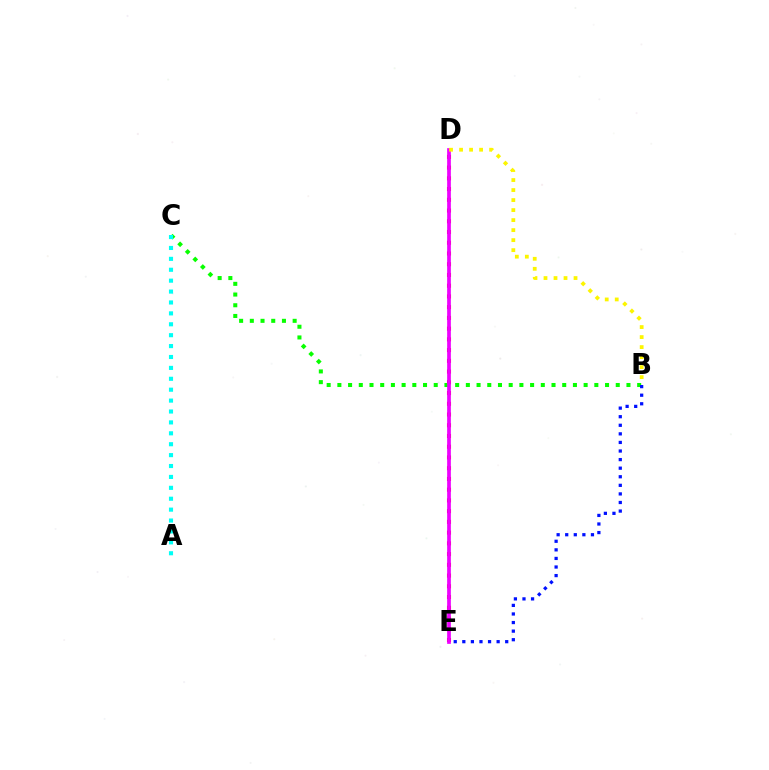{('D', 'E'): [{'color': '#ff0000', 'line_style': 'dotted', 'thickness': 2.92}, {'color': '#ee00ff', 'line_style': 'solid', 'thickness': 2.67}], ('B', 'C'): [{'color': '#08ff00', 'line_style': 'dotted', 'thickness': 2.91}], ('B', 'E'): [{'color': '#0010ff', 'line_style': 'dotted', 'thickness': 2.33}], ('A', 'C'): [{'color': '#00fff6', 'line_style': 'dotted', 'thickness': 2.96}], ('B', 'D'): [{'color': '#fcf500', 'line_style': 'dotted', 'thickness': 2.72}]}